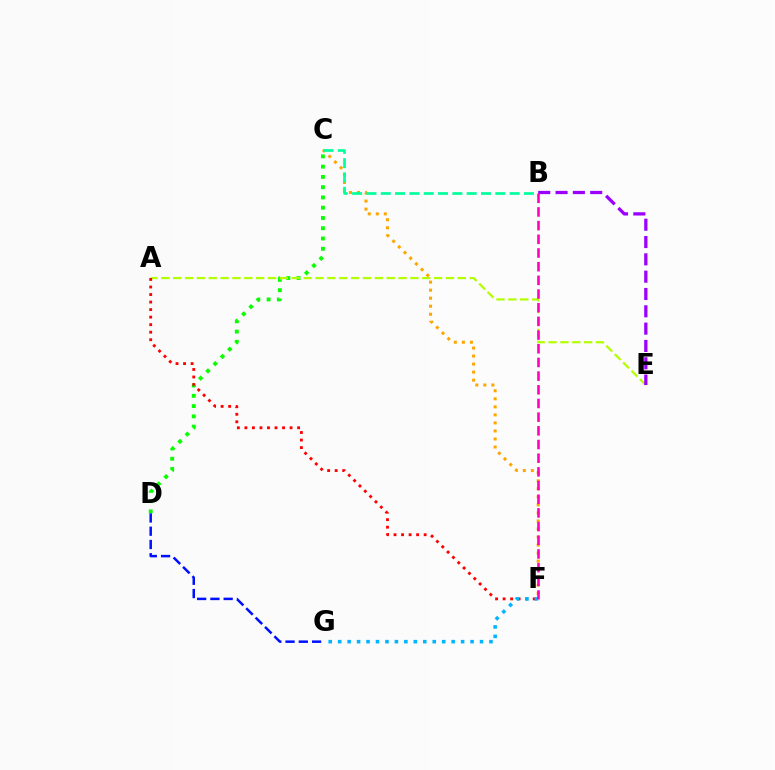{('C', 'D'): [{'color': '#08ff00', 'line_style': 'dotted', 'thickness': 2.79}], ('C', 'F'): [{'color': '#ffa500', 'line_style': 'dotted', 'thickness': 2.18}], ('B', 'C'): [{'color': '#00ff9d', 'line_style': 'dashed', 'thickness': 1.95}], ('A', 'E'): [{'color': '#b3ff00', 'line_style': 'dashed', 'thickness': 1.61}], ('A', 'F'): [{'color': '#ff0000', 'line_style': 'dotted', 'thickness': 2.05}], ('D', 'G'): [{'color': '#0010ff', 'line_style': 'dashed', 'thickness': 1.8}], ('B', 'E'): [{'color': '#9b00ff', 'line_style': 'dashed', 'thickness': 2.35}], ('F', 'G'): [{'color': '#00b5ff', 'line_style': 'dotted', 'thickness': 2.57}], ('B', 'F'): [{'color': '#ff00bd', 'line_style': 'dashed', 'thickness': 1.86}]}